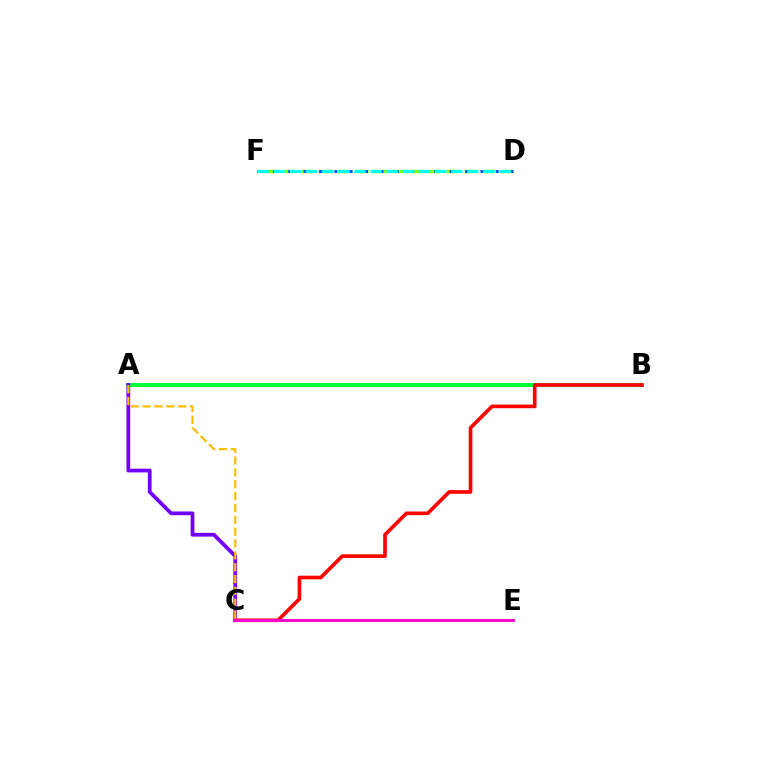{('A', 'B'): [{'color': '#00ff39', 'line_style': 'solid', 'thickness': 2.89}], ('A', 'C'): [{'color': '#7200ff', 'line_style': 'solid', 'thickness': 2.7}, {'color': '#ffbd00', 'line_style': 'dashed', 'thickness': 1.61}], ('D', 'F'): [{'color': '#84ff00', 'line_style': 'dashed', 'thickness': 2.46}, {'color': '#004bff', 'line_style': 'dotted', 'thickness': 2.09}, {'color': '#00fff6', 'line_style': 'dashed', 'thickness': 2.19}], ('B', 'C'): [{'color': '#ff0000', 'line_style': 'solid', 'thickness': 2.63}], ('C', 'E'): [{'color': '#ff00cf', 'line_style': 'solid', 'thickness': 2.09}]}